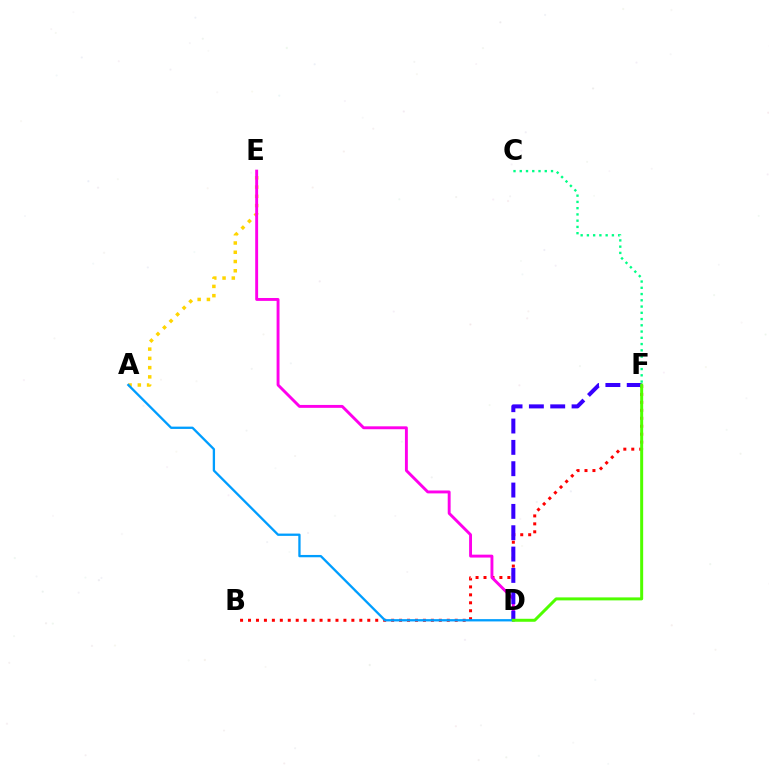{('B', 'F'): [{'color': '#ff0000', 'line_style': 'dotted', 'thickness': 2.16}], ('A', 'E'): [{'color': '#ffd500', 'line_style': 'dotted', 'thickness': 2.51}], ('D', 'E'): [{'color': '#ff00ed', 'line_style': 'solid', 'thickness': 2.09}], ('D', 'F'): [{'color': '#3700ff', 'line_style': 'dashed', 'thickness': 2.9}, {'color': '#4fff00', 'line_style': 'solid', 'thickness': 2.15}], ('A', 'D'): [{'color': '#009eff', 'line_style': 'solid', 'thickness': 1.66}], ('C', 'F'): [{'color': '#00ff86', 'line_style': 'dotted', 'thickness': 1.7}]}